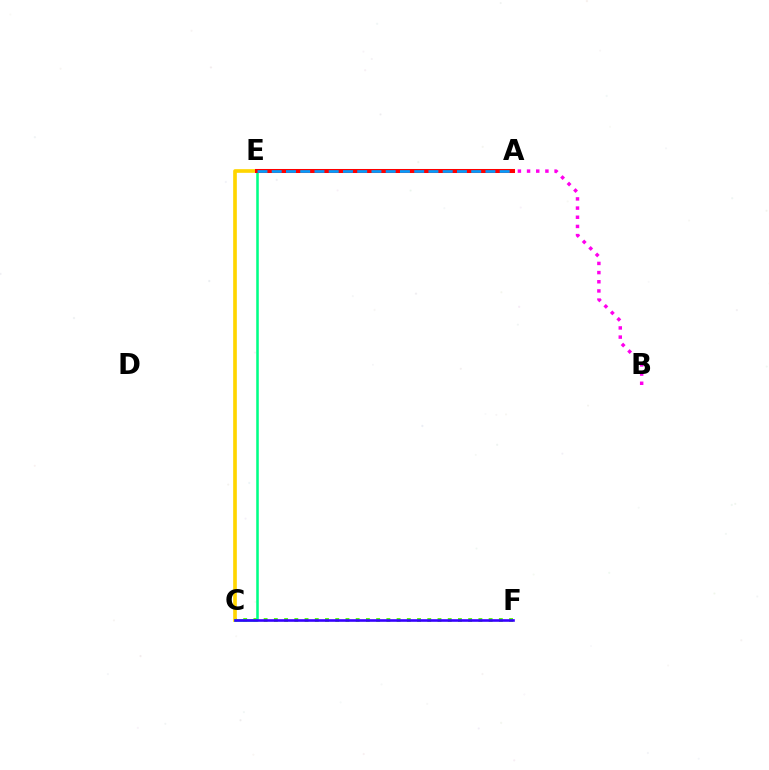{('C', 'F'): [{'color': '#4fff00', 'line_style': 'dotted', 'thickness': 2.78}, {'color': '#3700ff', 'line_style': 'solid', 'thickness': 1.88}], ('C', 'E'): [{'color': '#ffd500', 'line_style': 'solid', 'thickness': 2.64}, {'color': '#00ff86', 'line_style': 'solid', 'thickness': 1.84}], ('A', 'B'): [{'color': '#ff00ed', 'line_style': 'dotted', 'thickness': 2.49}], ('A', 'E'): [{'color': '#ff0000', 'line_style': 'solid', 'thickness': 2.9}, {'color': '#009eff', 'line_style': 'dashed', 'thickness': 1.94}]}